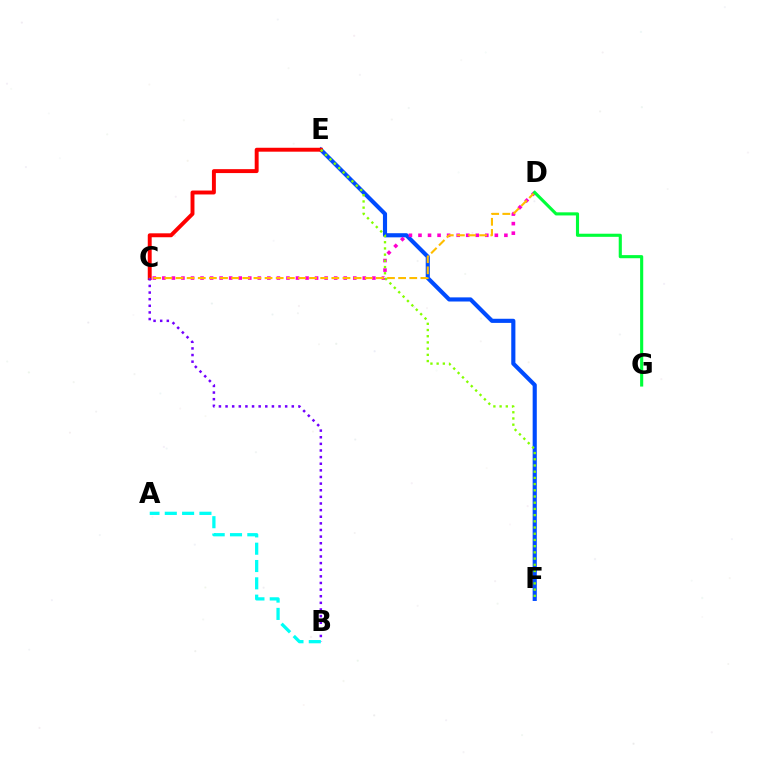{('E', 'F'): [{'color': '#004bff', 'line_style': 'solid', 'thickness': 2.98}, {'color': '#84ff00', 'line_style': 'dotted', 'thickness': 1.69}], ('C', 'D'): [{'color': '#ff00cf', 'line_style': 'dotted', 'thickness': 2.59}, {'color': '#ffbd00', 'line_style': 'dashed', 'thickness': 1.51}], ('C', 'E'): [{'color': '#ff0000', 'line_style': 'solid', 'thickness': 2.83}], ('B', 'C'): [{'color': '#7200ff', 'line_style': 'dotted', 'thickness': 1.8}], ('A', 'B'): [{'color': '#00fff6', 'line_style': 'dashed', 'thickness': 2.35}], ('D', 'G'): [{'color': '#00ff39', 'line_style': 'solid', 'thickness': 2.24}]}